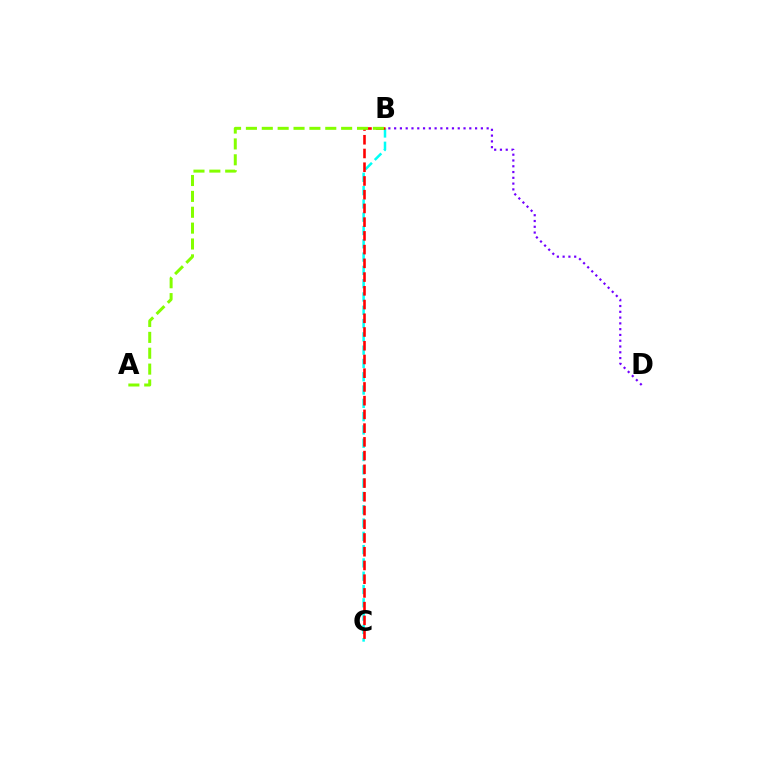{('B', 'D'): [{'color': '#7200ff', 'line_style': 'dotted', 'thickness': 1.57}], ('B', 'C'): [{'color': '#00fff6', 'line_style': 'dashed', 'thickness': 1.81}, {'color': '#ff0000', 'line_style': 'dashed', 'thickness': 1.87}], ('A', 'B'): [{'color': '#84ff00', 'line_style': 'dashed', 'thickness': 2.16}]}